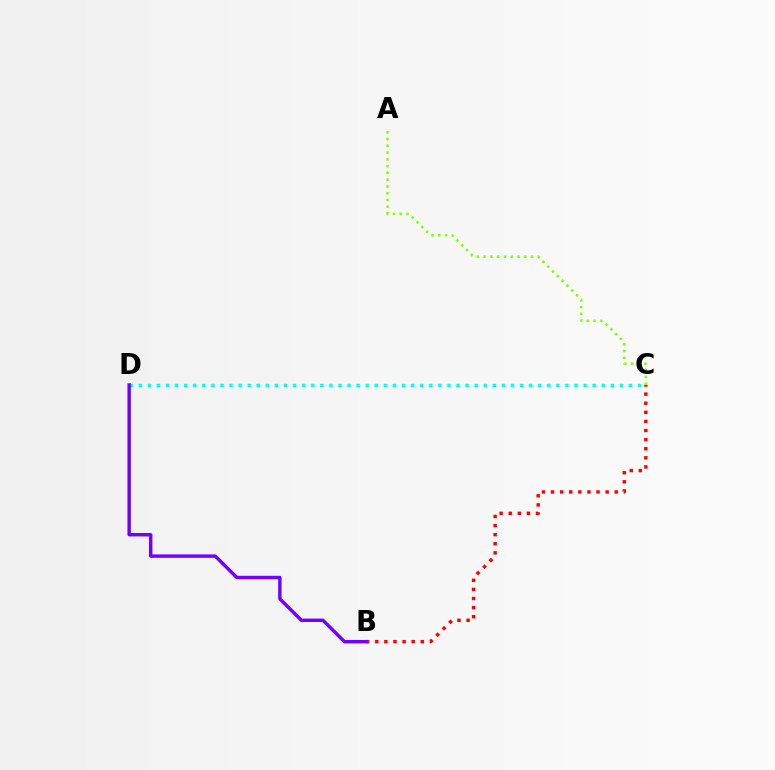{('B', 'C'): [{'color': '#ff0000', 'line_style': 'dotted', 'thickness': 2.47}], ('C', 'D'): [{'color': '#00fff6', 'line_style': 'dotted', 'thickness': 2.47}], ('B', 'D'): [{'color': '#7200ff', 'line_style': 'solid', 'thickness': 2.47}], ('A', 'C'): [{'color': '#84ff00', 'line_style': 'dotted', 'thickness': 1.84}]}